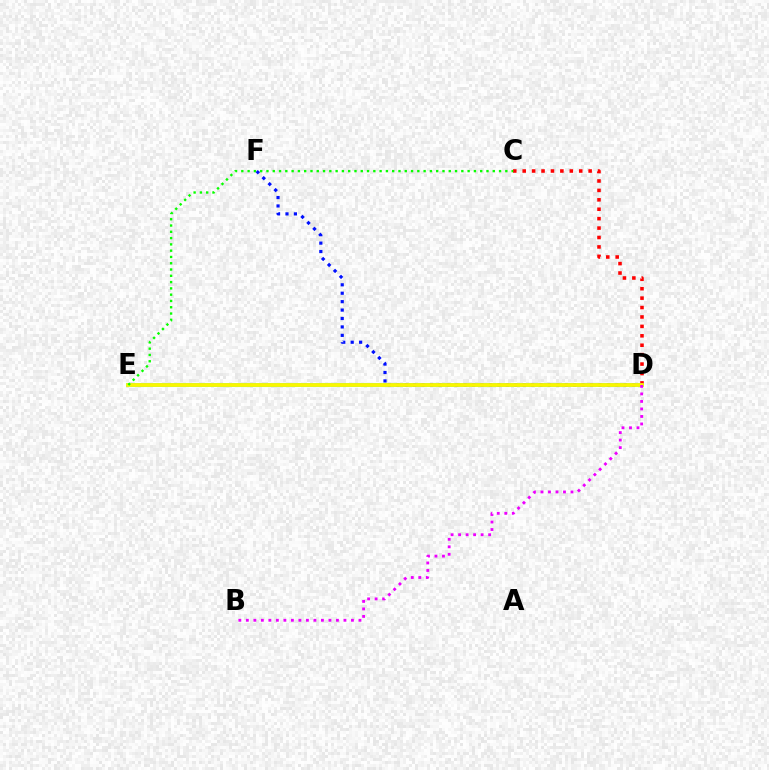{('D', 'E'): [{'color': '#00fff6', 'line_style': 'solid', 'thickness': 2.67}, {'color': '#fcf500', 'line_style': 'solid', 'thickness': 2.73}], ('C', 'D'): [{'color': '#ff0000', 'line_style': 'dotted', 'thickness': 2.56}], ('D', 'F'): [{'color': '#0010ff', 'line_style': 'dotted', 'thickness': 2.29}], ('C', 'E'): [{'color': '#08ff00', 'line_style': 'dotted', 'thickness': 1.71}], ('B', 'D'): [{'color': '#ee00ff', 'line_style': 'dotted', 'thickness': 2.04}]}